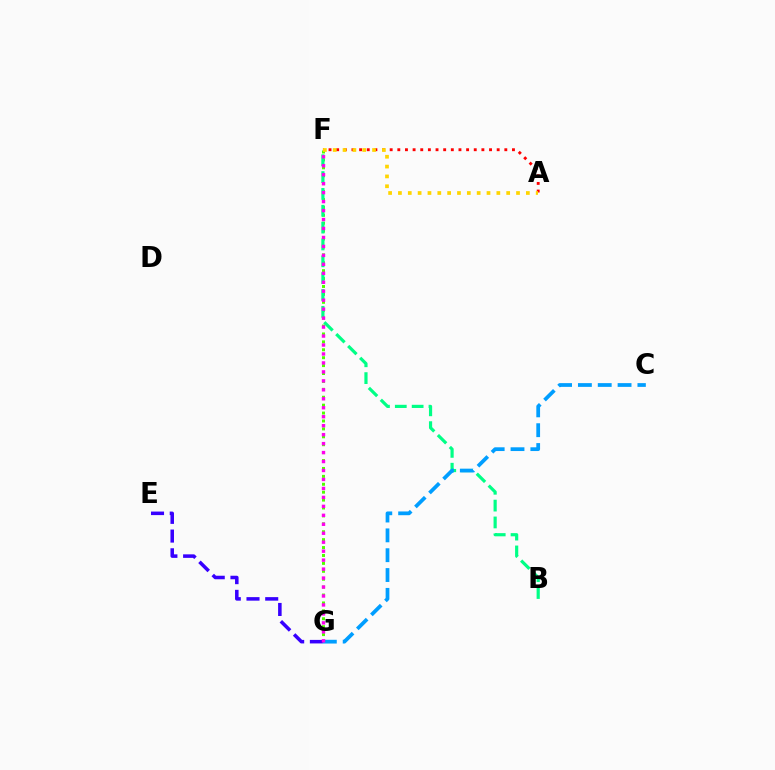{('A', 'F'): [{'color': '#ff0000', 'line_style': 'dotted', 'thickness': 2.08}, {'color': '#ffd500', 'line_style': 'dotted', 'thickness': 2.67}], ('F', 'G'): [{'color': '#4fff00', 'line_style': 'dotted', 'thickness': 2.15}, {'color': '#ff00ed', 'line_style': 'dotted', 'thickness': 2.44}], ('B', 'F'): [{'color': '#00ff86', 'line_style': 'dashed', 'thickness': 2.29}], ('C', 'G'): [{'color': '#009eff', 'line_style': 'dashed', 'thickness': 2.69}], ('E', 'G'): [{'color': '#3700ff', 'line_style': 'dashed', 'thickness': 2.54}]}